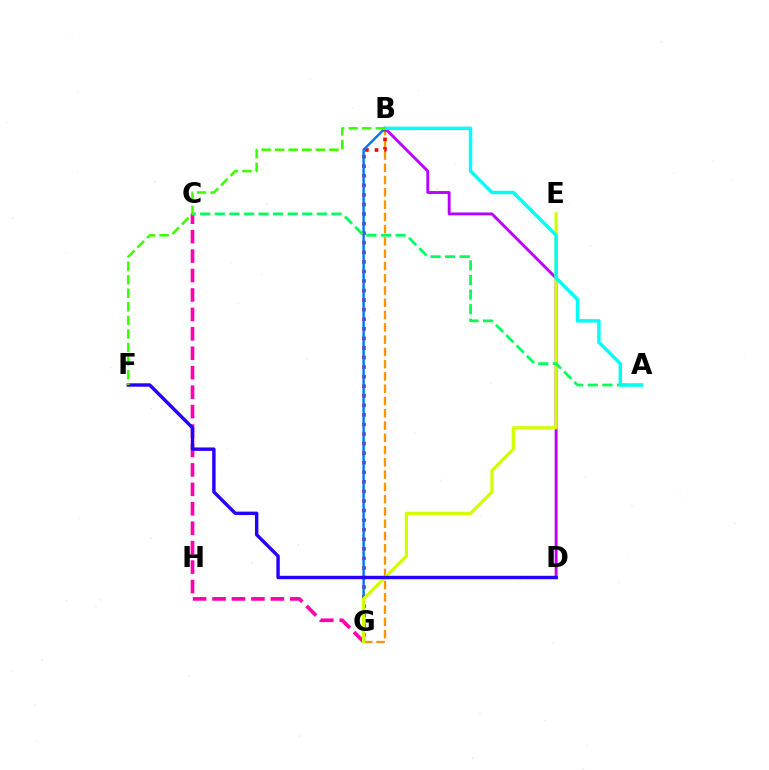{('B', 'G'): [{'color': '#ff9400', 'line_style': 'dashed', 'thickness': 1.67}, {'color': '#ff0000', 'line_style': 'dotted', 'thickness': 2.6}, {'color': '#0074ff', 'line_style': 'solid', 'thickness': 1.74}], ('C', 'G'): [{'color': '#ff00ac', 'line_style': 'dashed', 'thickness': 2.64}], ('B', 'D'): [{'color': '#b900ff', 'line_style': 'solid', 'thickness': 2.07}], ('E', 'G'): [{'color': '#d1ff00', 'line_style': 'solid', 'thickness': 2.31}], ('A', 'C'): [{'color': '#00ff5c', 'line_style': 'dashed', 'thickness': 1.98}], ('D', 'F'): [{'color': '#2500ff', 'line_style': 'solid', 'thickness': 2.46}], ('A', 'B'): [{'color': '#00fff6', 'line_style': 'solid', 'thickness': 2.48}], ('B', 'F'): [{'color': '#3dff00', 'line_style': 'dashed', 'thickness': 1.84}]}